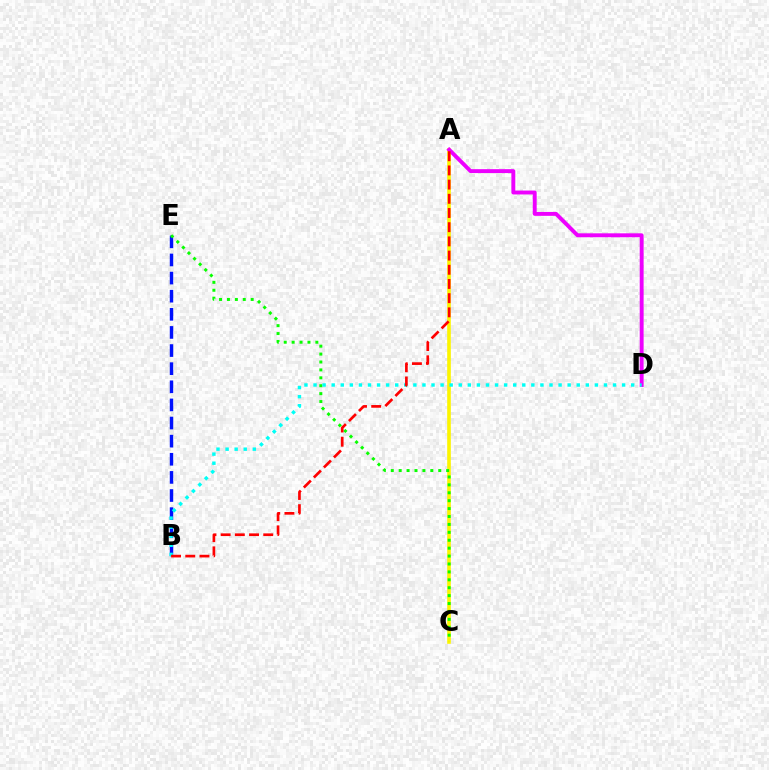{('B', 'E'): [{'color': '#0010ff', 'line_style': 'dashed', 'thickness': 2.46}], ('A', 'C'): [{'color': '#fcf500', 'line_style': 'solid', 'thickness': 2.61}], ('C', 'E'): [{'color': '#08ff00', 'line_style': 'dotted', 'thickness': 2.15}], ('A', 'D'): [{'color': '#ee00ff', 'line_style': 'solid', 'thickness': 2.81}], ('B', 'D'): [{'color': '#00fff6', 'line_style': 'dotted', 'thickness': 2.47}], ('A', 'B'): [{'color': '#ff0000', 'line_style': 'dashed', 'thickness': 1.93}]}